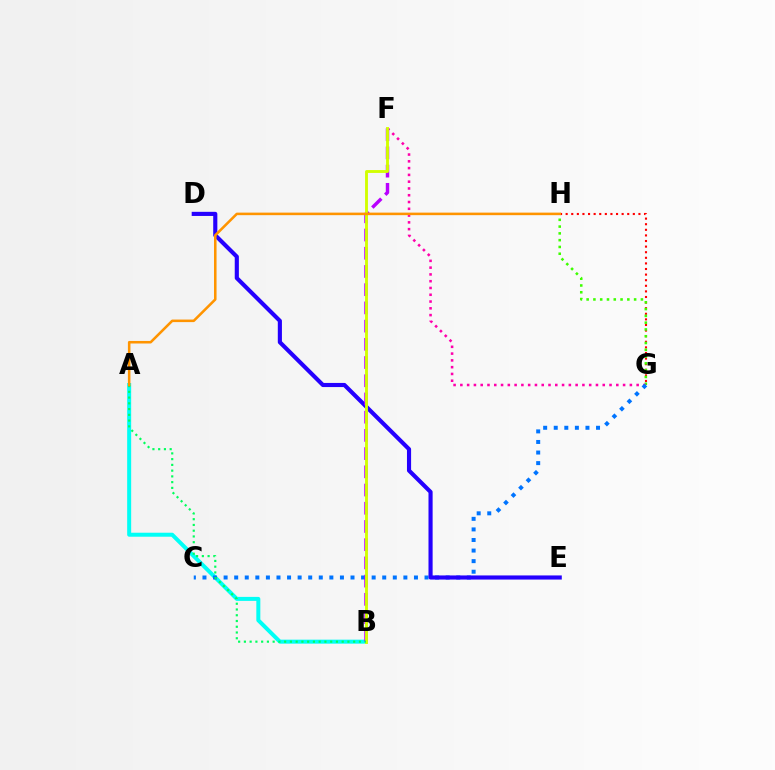{('G', 'H'): [{'color': '#ff0000', 'line_style': 'dotted', 'thickness': 1.52}, {'color': '#3dff00', 'line_style': 'dotted', 'thickness': 1.84}], ('F', 'G'): [{'color': '#ff00ac', 'line_style': 'dotted', 'thickness': 1.84}], ('A', 'B'): [{'color': '#00fff6', 'line_style': 'solid', 'thickness': 2.87}, {'color': '#00ff5c', 'line_style': 'dotted', 'thickness': 1.56}], ('C', 'G'): [{'color': '#0074ff', 'line_style': 'dotted', 'thickness': 2.87}], ('D', 'E'): [{'color': '#2500ff', 'line_style': 'solid', 'thickness': 2.97}], ('B', 'F'): [{'color': '#b900ff', 'line_style': 'dashed', 'thickness': 2.47}, {'color': '#d1ff00', 'line_style': 'solid', 'thickness': 2.06}], ('A', 'H'): [{'color': '#ff9400', 'line_style': 'solid', 'thickness': 1.83}]}